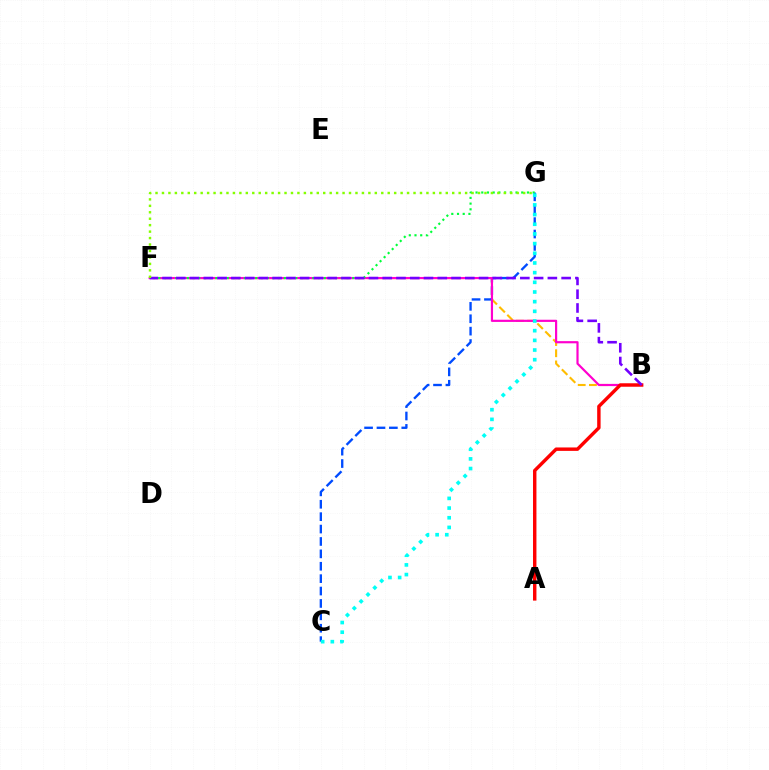{('B', 'F'): [{'color': '#ffbd00', 'line_style': 'dashed', 'thickness': 1.52}, {'color': '#ff00cf', 'line_style': 'solid', 'thickness': 1.57}, {'color': '#7200ff', 'line_style': 'dashed', 'thickness': 1.87}], ('C', 'G'): [{'color': '#004bff', 'line_style': 'dashed', 'thickness': 1.68}, {'color': '#00fff6', 'line_style': 'dotted', 'thickness': 2.63}], ('F', 'G'): [{'color': '#00ff39', 'line_style': 'dotted', 'thickness': 1.55}, {'color': '#84ff00', 'line_style': 'dotted', 'thickness': 1.75}], ('A', 'B'): [{'color': '#ff0000', 'line_style': 'solid', 'thickness': 2.46}]}